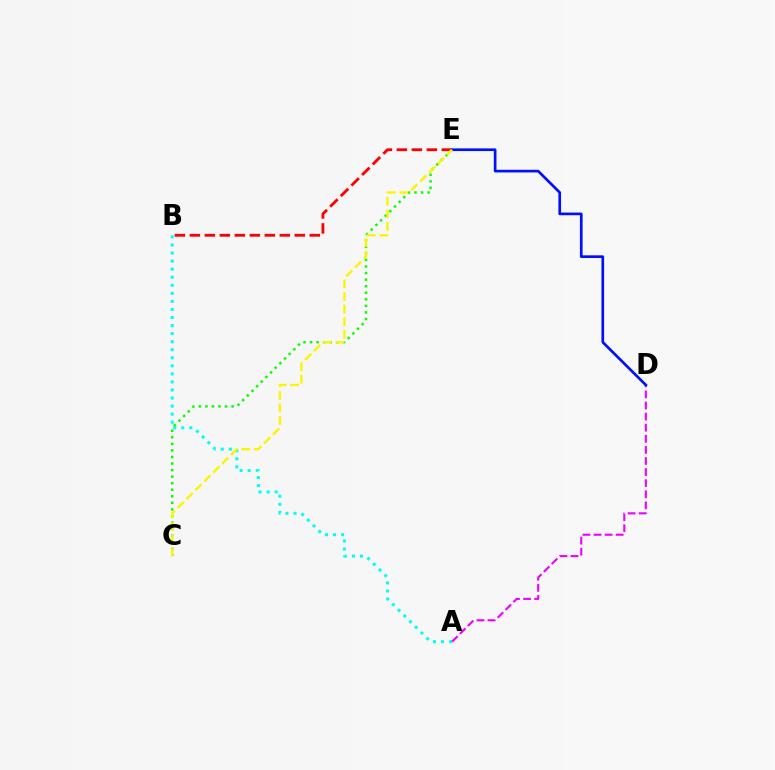{('A', 'B'): [{'color': '#00fff6', 'line_style': 'dotted', 'thickness': 2.19}], ('A', 'D'): [{'color': '#ee00ff', 'line_style': 'dashed', 'thickness': 1.51}], ('B', 'E'): [{'color': '#ff0000', 'line_style': 'dashed', 'thickness': 2.04}], ('C', 'E'): [{'color': '#08ff00', 'line_style': 'dotted', 'thickness': 1.78}, {'color': '#fcf500', 'line_style': 'dashed', 'thickness': 1.71}], ('D', 'E'): [{'color': '#0010ff', 'line_style': 'solid', 'thickness': 1.93}]}